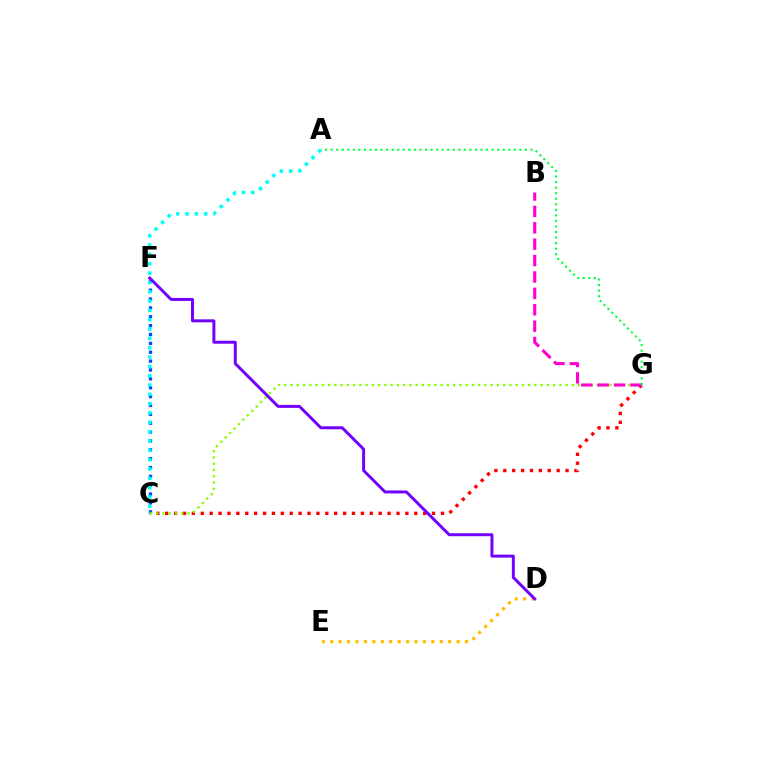{('C', 'G'): [{'color': '#ff0000', 'line_style': 'dotted', 'thickness': 2.42}, {'color': '#84ff00', 'line_style': 'dotted', 'thickness': 1.7}], ('D', 'E'): [{'color': '#ffbd00', 'line_style': 'dotted', 'thickness': 2.29}], ('C', 'F'): [{'color': '#004bff', 'line_style': 'dotted', 'thickness': 2.41}], ('A', 'C'): [{'color': '#00fff6', 'line_style': 'dotted', 'thickness': 2.53}], ('D', 'F'): [{'color': '#7200ff', 'line_style': 'solid', 'thickness': 2.14}], ('B', 'G'): [{'color': '#ff00cf', 'line_style': 'dashed', 'thickness': 2.23}], ('A', 'G'): [{'color': '#00ff39', 'line_style': 'dotted', 'thickness': 1.51}]}